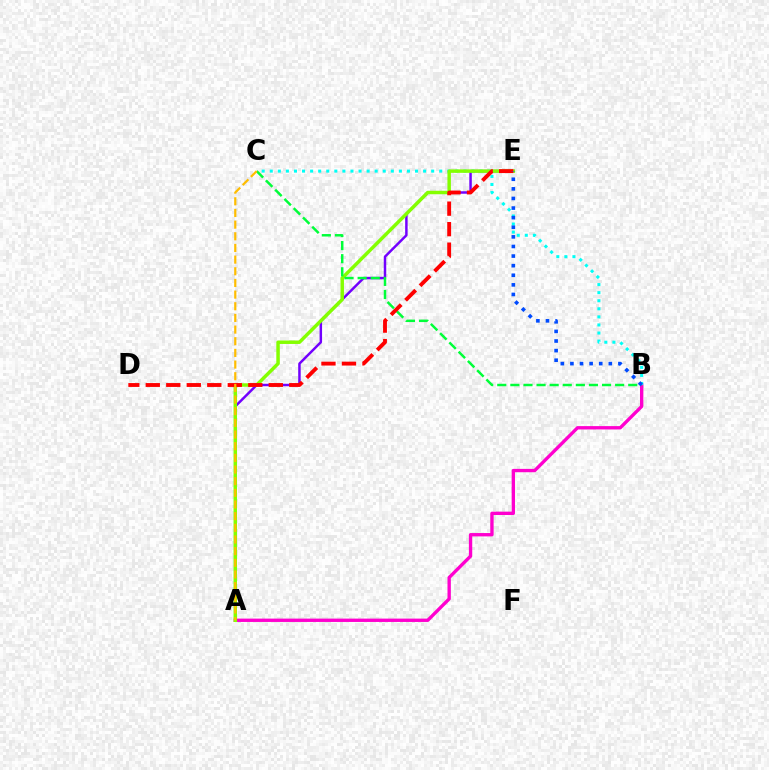{('A', 'B'): [{'color': '#ff00cf', 'line_style': 'solid', 'thickness': 2.41}], ('A', 'E'): [{'color': '#7200ff', 'line_style': 'solid', 'thickness': 1.78}, {'color': '#84ff00', 'line_style': 'solid', 'thickness': 2.5}], ('B', 'C'): [{'color': '#00fff6', 'line_style': 'dotted', 'thickness': 2.19}, {'color': '#00ff39', 'line_style': 'dashed', 'thickness': 1.78}], ('D', 'E'): [{'color': '#ff0000', 'line_style': 'dashed', 'thickness': 2.79}], ('A', 'C'): [{'color': '#ffbd00', 'line_style': 'dashed', 'thickness': 1.58}], ('B', 'E'): [{'color': '#004bff', 'line_style': 'dotted', 'thickness': 2.61}]}